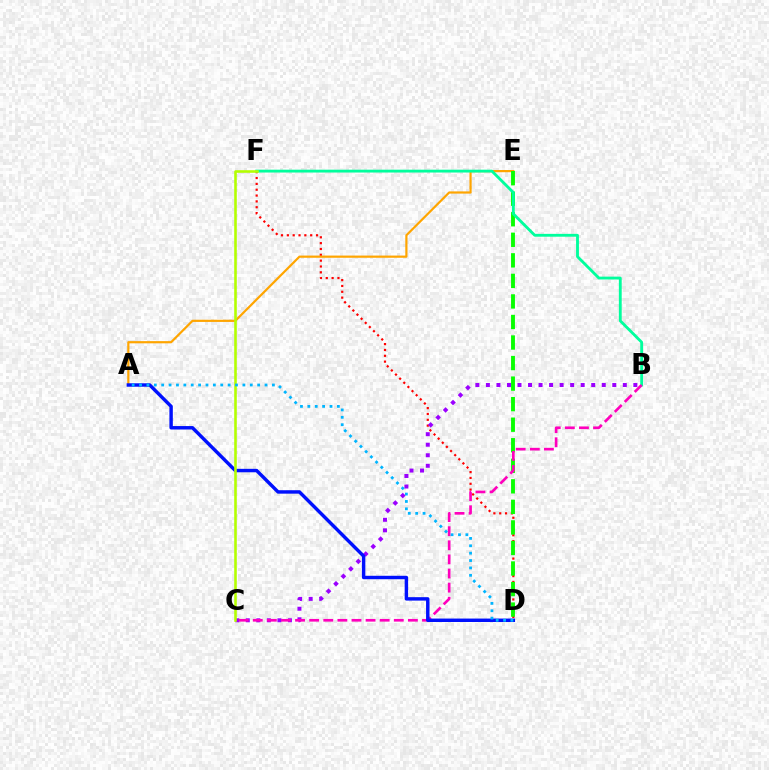{('D', 'F'): [{'color': '#ff0000', 'line_style': 'dotted', 'thickness': 1.59}], ('A', 'E'): [{'color': '#ffa500', 'line_style': 'solid', 'thickness': 1.58}], ('D', 'E'): [{'color': '#08ff00', 'line_style': 'dashed', 'thickness': 2.79}], ('B', 'C'): [{'color': '#9b00ff', 'line_style': 'dotted', 'thickness': 2.86}, {'color': '#ff00bd', 'line_style': 'dashed', 'thickness': 1.92}], ('B', 'F'): [{'color': '#00ff9d', 'line_style': 'solid', 'thickness': 2.04}], ('A', 'D'): [{'color': '#0010ff', 'line_style': 'solid', 'thickness': 2.47}, {'color': '#00b5ff', 'line_style': 'dotted', 'thickness': 2.01}], ('C', 'F'): [{'color': '#b3ff00', 'line_style': 'solid', 'thickness': 1.86}]}